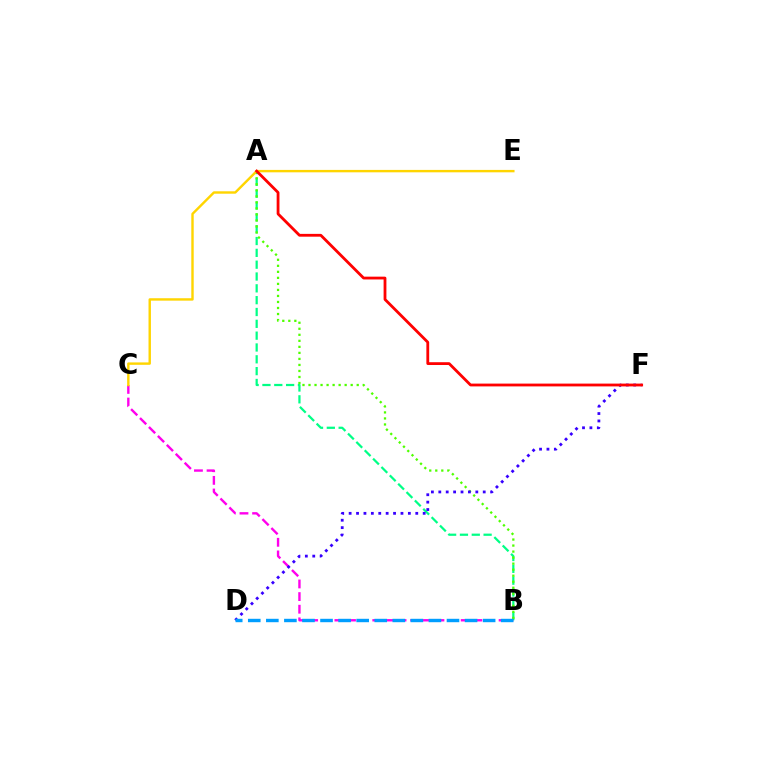{('B', 'C'): [{'color': '#ff00ed', 'line_style': 'dashed', 'thickness': 1.72}], ('A', 'B'): [{'color': '#00ff86', 'line_style': 'dashed', 'thickness': 1.61}, {'color': '#4fff00', 'line_style': 'dotted', 'thickness': 1.64}], ('D', 'F'): [{'color': '#3700ff', 'line_style': 'dotted', 'thickness': 2.01}], ('C', 'E'): [{'color': '#ffd500', 'line_style': 'solid', 'thickness': 1.74}], ('B', 'D'): [{'color': '#009eff', 'line_style': 'dashed', 'thickness': 2.45}], ('A', 'F'): [{'color': '#ff0000', 'line_style': 'solid', 'thickness': 2.02}]}